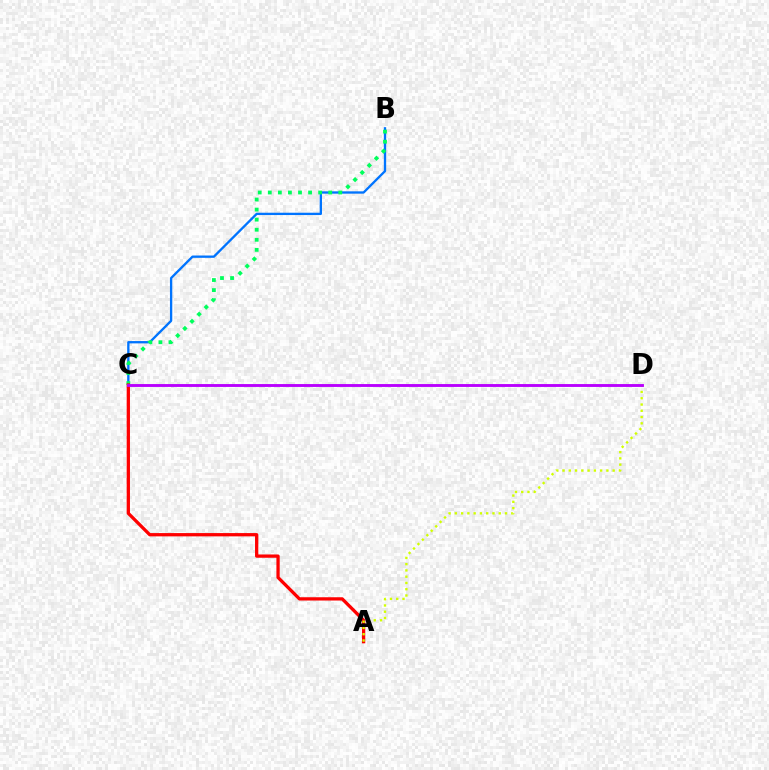{('B', 'C'): [{'color': '#0074ff', 'line_style': 'solid', 'thickness': 1.67}, {'color': '#00ff5c', 'line_style': 'dotted', 'thickness': 2.74}], ('A', 'C'): [{'color': '#ff0000', 'line_style': 'solid', 'thickness': 2.36}], ('A', 'D'): [{'color': '#d1ff00', 'line_style': 'dotted', 'thickness': 1.7}], ('C', 'D'): [{'color': '#b900ff', 'line_style': 'solid', 'thickness': 2.07}]}